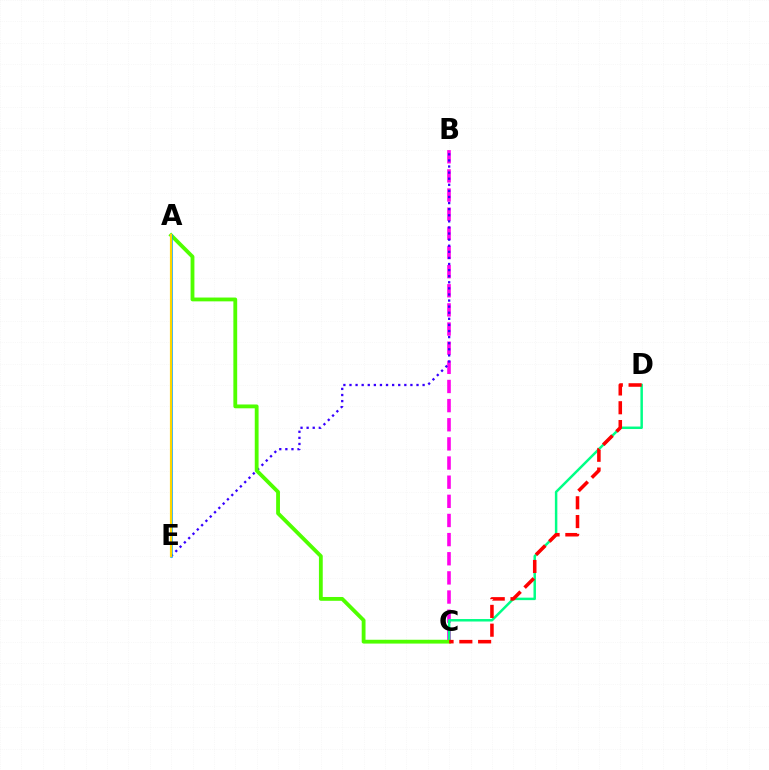{('B', 'C'): [{'color': '#ff00ed', 'line_style': 'dashed', 'thickness': 2.6}], ('C', 'D'): [{'color': '#00ff86', 'line_style': 'solid', 'thickness': 1.78}, {'color': '#ff0000', 'line_style': 'dashed', 'thickness': 2.55}], ('B', 'E'): [{'color': '#3700ff', 'line_style': 'dotted', 'thickness': 1.66}], ('A', 'C'): [{'color': '#4fff00', 'line_style': 'solid', 'thickness': 2.75}], ('A', 'E'): [{'color': '#009eff', 'line_style': 'solid', 'thickness': 1.81}, {'color': '#ffd500', 'line_style': 'solid', 'thickness': 1.57}]}